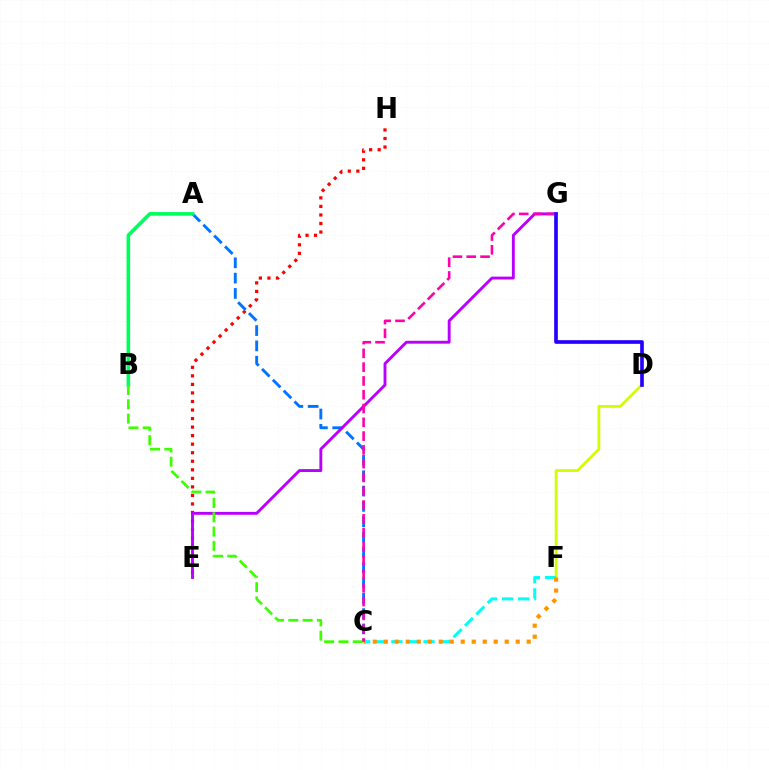{('D', 'F'): [{'color': '#d1ff00', 'line_style': 'solid', 'thickness': 2.0}], ('E', 'H'): [{'color': '#ff0000', 'line_style': 'dotted', 'thickness': 2.32}], ('A', 'C'): [{'color': '#0074ff', 'line_style': 'dashed', 'thickness': 2.08}], ('A', 'B'): [{'color': '#00ff5c', 'line_style': 'solid', 'thickness': 2.61}], ('C', 'F'): [{'color': '#00fff6', 'line_style': 'dashed', 'thickness': 2.18}, {'color': '#ff9400', 'line_style': 'dotted', 'thickness': 2.99}], ('E', 'G'): [{'color': '#b900ff', 'line_style': 'solid', 'thickness': 2.08}], ('B', 'C'): [{'color': '#3dff00', 'line_style': 'dashed', 'thickness': 1.94}], ('C', 'G'): [{'color': '#ff00ac', 'line_style': 'dashed', 'thickness': 1.87}], ('D', 'G'): [{'color': '#2500ff', 'line_style': 'solid', 'thickness': 2.64}]}